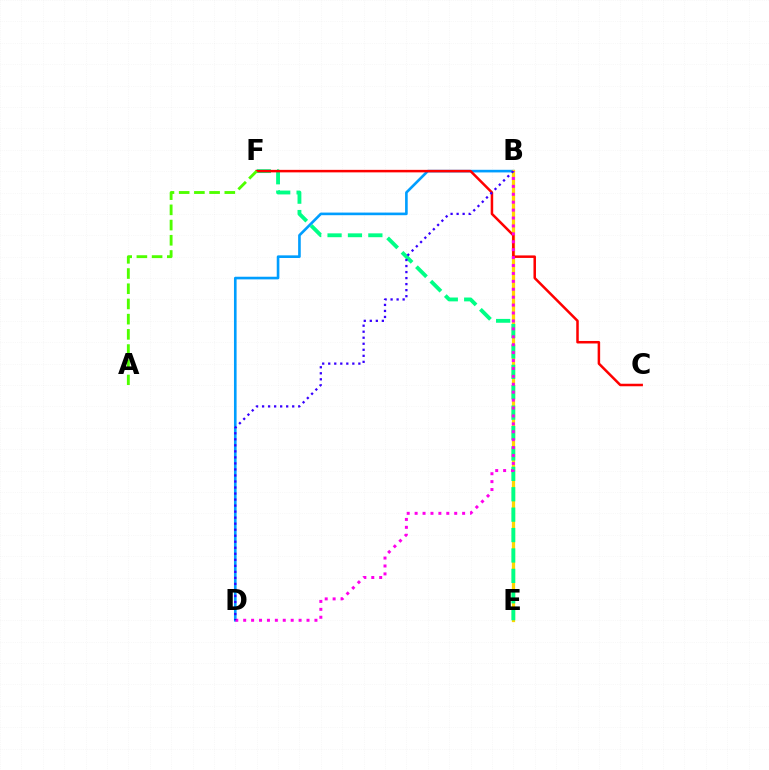{('B', 'D'): [{'color': '#009eff', 'line_style': 'solid', 'thickness': 1.89}, {'color': '#ff00ed', 'line_style': 'dotted', 'thickness': 2.15}, {'color': '#3700ff', 'line_style': 'dotted', 'thickness': 1.64}], ('B', 'E'): [{'color': '#ffd500', 'line_style': 'solid', 'thickness': 2.34}], ('E', 'F'): [{'color': '#00ff86', 'line_style': 'dashed', 'thickness': 2.77}], ('C', 'F'): [{'color': '#ff0000', 'line_style': 'solid', 'thickness': 1.81}], ('A', 'F'): [{'color': '#4fff00', 'line_style': 'dashed', 'thickness': 2.07}]}